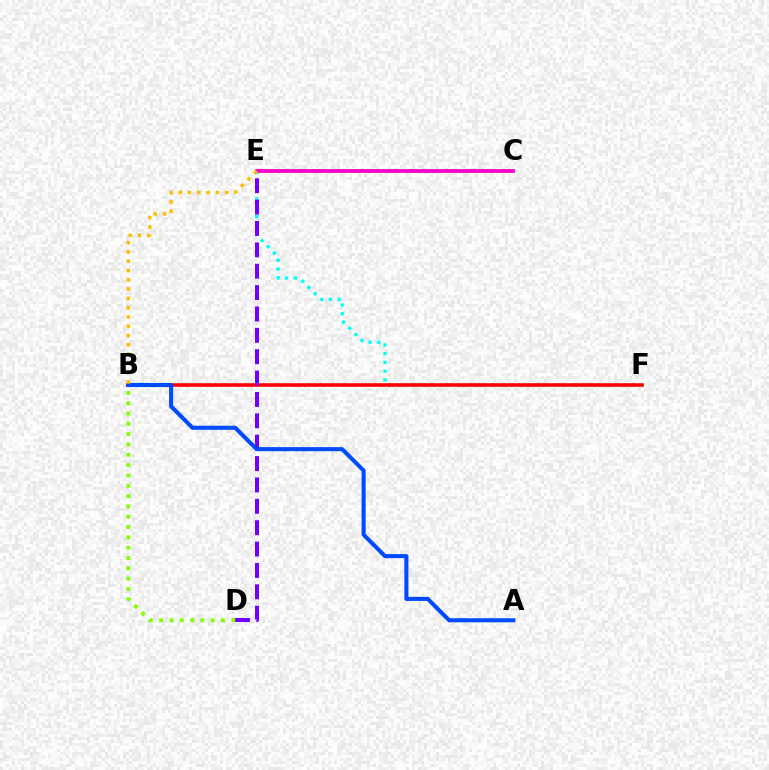{('E', 'F'): [{'color': '#00fff6', 'line_style': 'dotted', 'thickness': 2.38}], ('B', 'F'): [{'color': '#ff0000', 'line_style': 'solid', 'thickness': 2.58}], ('C', 'E'): [{'color': '#00ff39', 'line_style': 'dashed', 'thickness': 2.55}, {'color': '#ff00cf', 'line_style': 'solid', 'thickness': 2.7}], ('D', 'E'): [{'color': '#7200ff', 'line_style': 'dashed', 'thickness': 2.9}], ('A', 'B'): [{'color': '#004bff', 'line_style': 'solid', 'thickness': 2.93}], ('B', 'D'): [{'color': '#84ff00', 'line_style': 'dotted', 'thickness': 2.8}], ('B', 'E'): [{'color': '#ffbd00', 'line_style': 'dotted', 'thickness': 2.52}]}